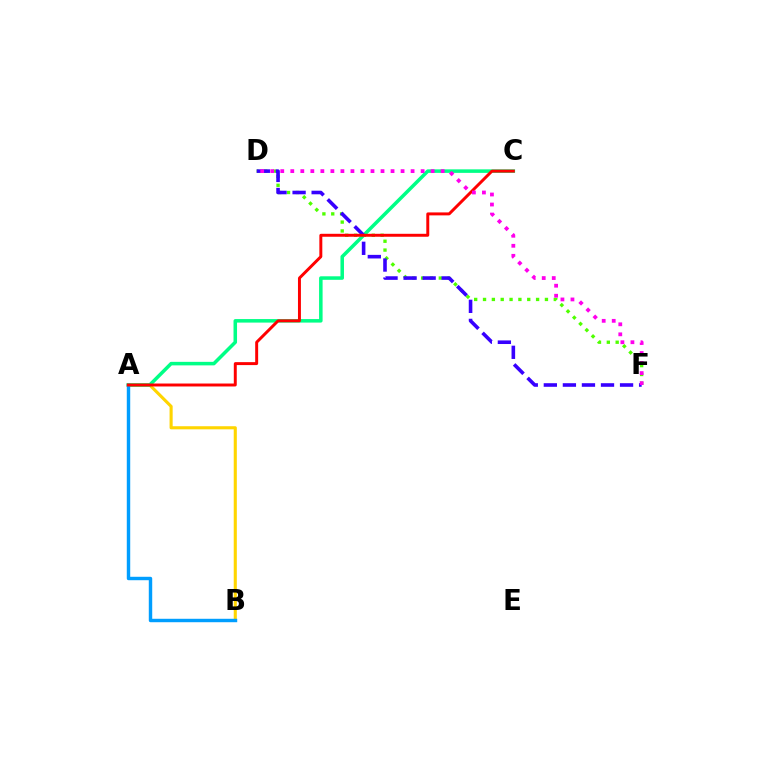{('A', 'B'): [{'color': '#ffd500', 'line_style': 'solid', 'thickness': 2.23}, {'color': '#009eff', 'line_style': 'solid', 'thickness': 2.47}], ('D', 'F'): [{'color': '#4fff00', 'line_style': 'dotted', 'thickness': 2.4}, {'color': '#3700ff', 'line_style': 'dashed', 'thickness': 2.59}, {'color': '#ff00ed', 'line_style': 'dotted', 'thickness': 2.72}], ('A', 'C'): [{'color': '#00ff86', 'line_style': 'solid', 'thickness': 2.54}, {'color': '#ff0000', 'line_style': 'solid', 'thickness': 2.13}]}